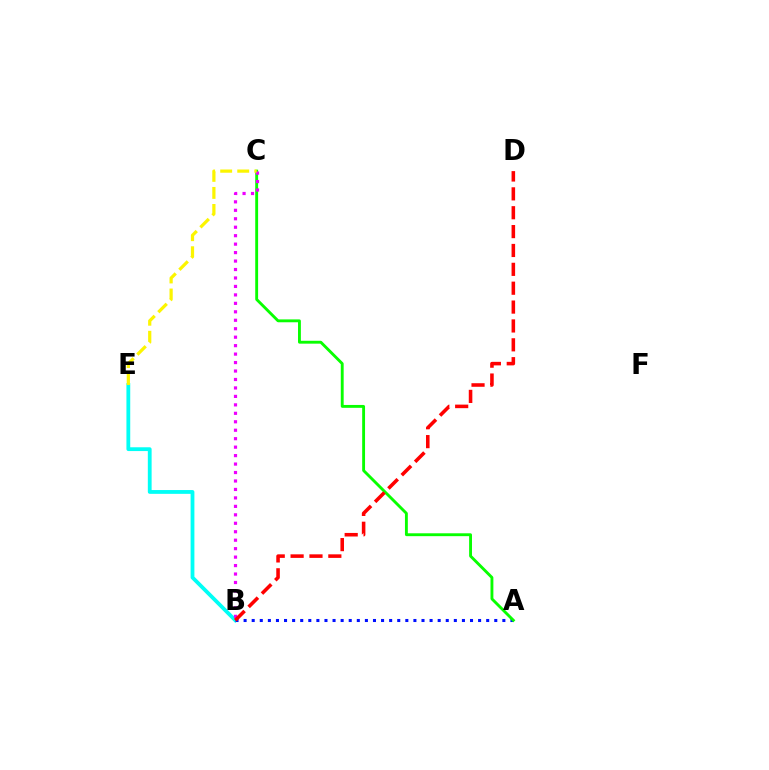{('B', 'E'): [{'color': '#00fff6', 'line_style': 'solid', 'thickness': 2.73}], ('A', 'B'): [{'color': '#0010ff', 'line_style': 'dotted', 'thickness': 2.2}], ('A', 'C'): [{'color': '#08ff00', 'line_style': 'solid', 'thickness': 2.07}], ('B', 'C'): [{'color': '#ee00ff', 'line_style': 'dotted', 'thickness': 2.3}], ('C', 'E'): [{'color': '#fcf500', 'line_style': 'dashed', 'thickness': 2.32}], ('B', 'D'): [{'color': '#ff0000', 'line_style': 'dashed', 'thickness': 2.56}]}